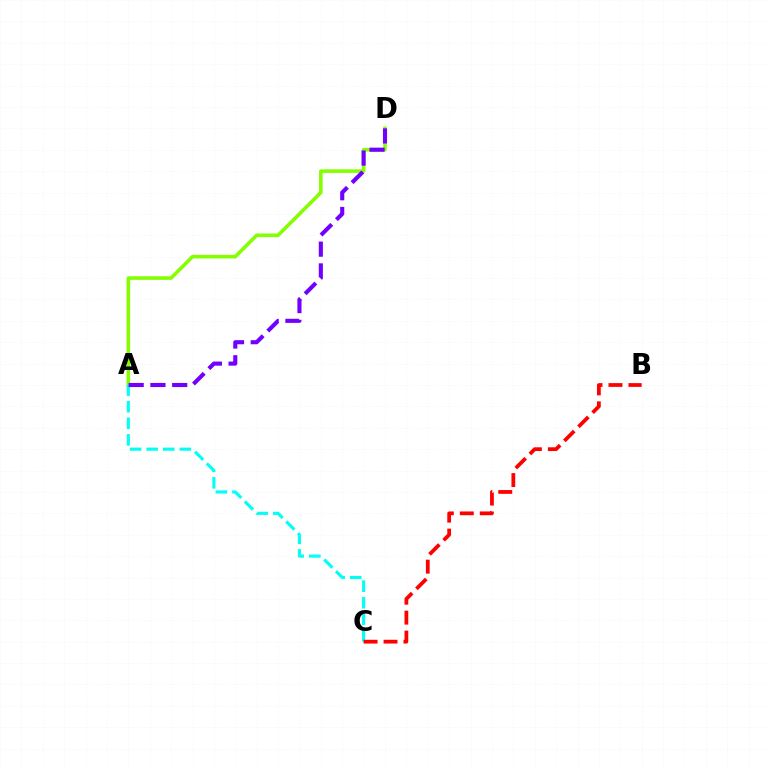{('A', 'D'): [{'color': '#84ff00', 'line_style': 'solid', 'thickness': 2.58}, {'color': '#7200ff', 'line_style': 'dashed', 'thickness': 2.96}], ('A', 'C'): [{'color': '#00fff6', 'line_style': 'dashed', 'thickness': 2.25}], ('B', 'C'): [{'color': '#ff0000', 'line_style': 'dashed', 'thickness': 2.71}]}